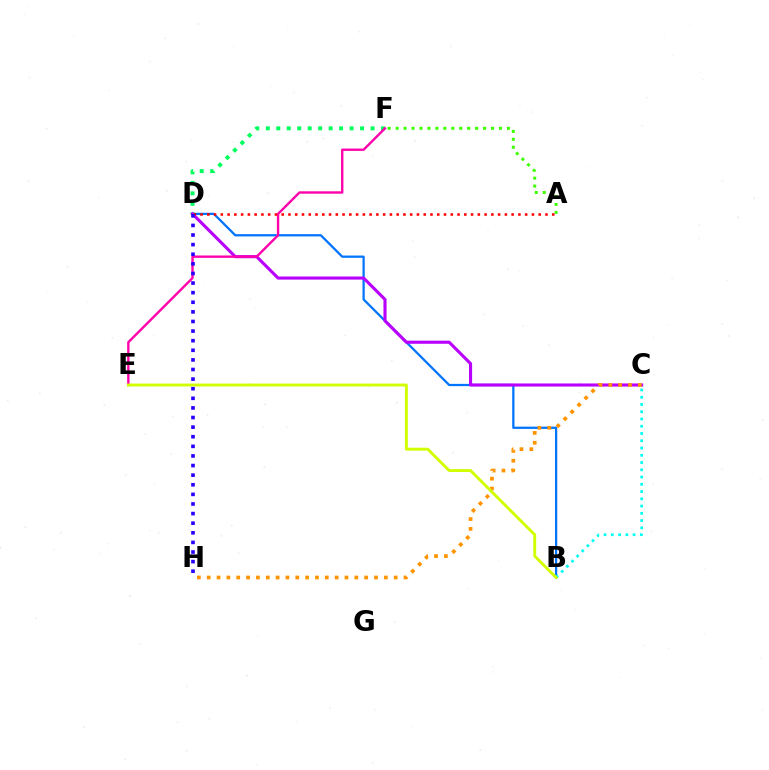{('D', 'F'): [{'color': '#00ff5c', 'line_style': 'dotted', 'thickness': 2.85}], ('A', 'F'): [{'color': '#3dff00', 'line_style': 'dotted', 'thickness': 2.16}], ('B', 'D'): [{'color': '#0074ff', 'line_style': 'solid', 'thickness': 1.62}], ('C', 'D'): [{'color': '#b900ff', 'line_style': 'solid', 'thickness': 2.23}], ('E', 'F'): [{'color': '#ff00ac', 'line_style': 'solid', 'thickness': 1.71}], ('A', 'D'): [{'color': '#ff0000', 'line_style': 'dotted', 'thickness': 1.84}], ('C', 'H'): [{'color': '#ff9400', 'line_style': 'dotted', 'thickness': 2.67}], ('B', 'C'): [{'color': '#00fff6', 'line_style': 'dotted', 'thickness': 1.97}], ('D', 'H'): [{'color': '#2500ff', 'line_style': 'dotted', 'thickness': 2.61}], ('B', 'E'): [{'color': '#d1ff00', 'line_style': 'solid', 'thickness': 2.09}]}